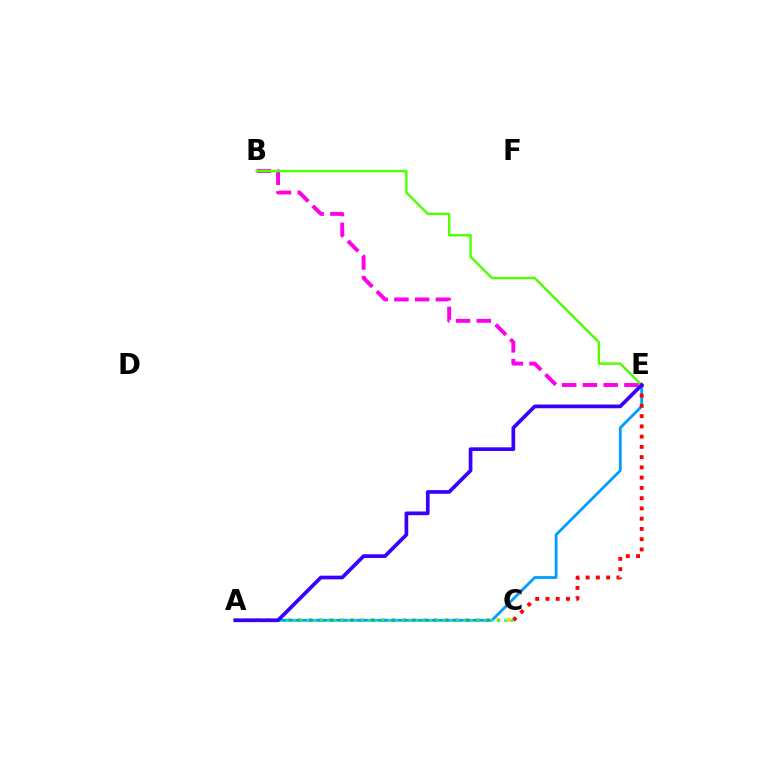{('A', 'C'): [{'color': '#ffd500', 'line_style': 'dotted', 'thickness': 2.84}, {'color': '#00ff86', 'line_style': 'dotted', 'thickness': 1.85}], ('A', 'E'): [{'color': '#009eff', 'line_style': 'solid', 'thickness': 2.02}, {'color': '#3700ff', 'line_style': 'solid', 'thickness': 2.66}], ('B', 'E'): [{'color': '#ff00ed', 'line_style': 'dashed', 'thickness': 2.82}, {'color': '#4fff00', 'line_style': 'solid', 'thickness': 1.74}], ('C', 'E'): [{'color': '#ff0000', 'line_style': 'dotted', 'thickness': 2.79}]}